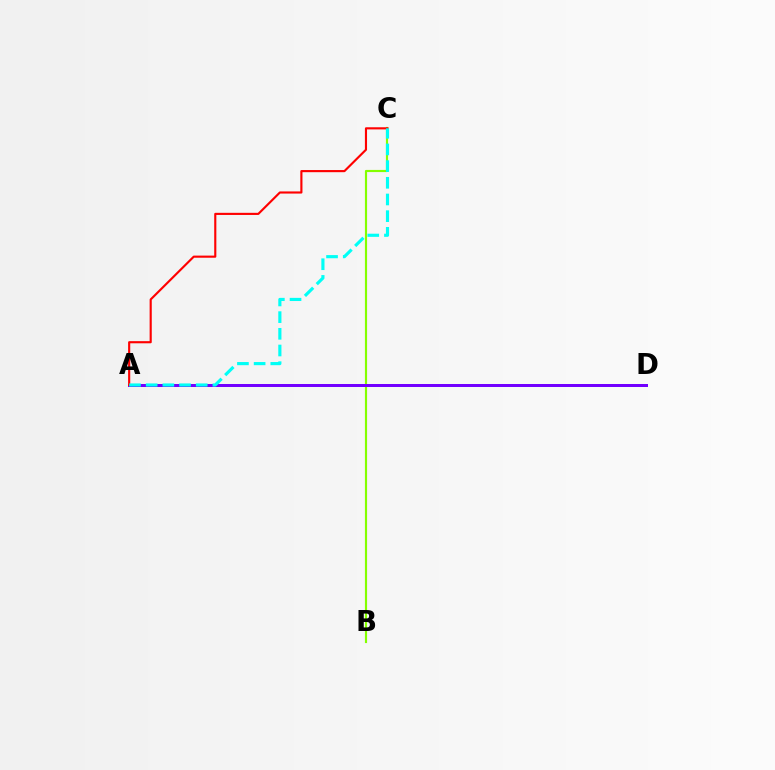{('B', 'C'): [{'color': '#84ff00', 'line_style': 'solid', 'thickness': 1.55}], ('A', 'D'): [{'color': '#7200ff', 'line_style': 'solid', 'thickness': 2.16}], ('A', 'C'): [{'color': '#ff0000', 'line_style': 'solid', 'thickness': 1.54}, {'color': '#00fff6', 'line_style': 'dashed', 'thickness': 2.27}]}